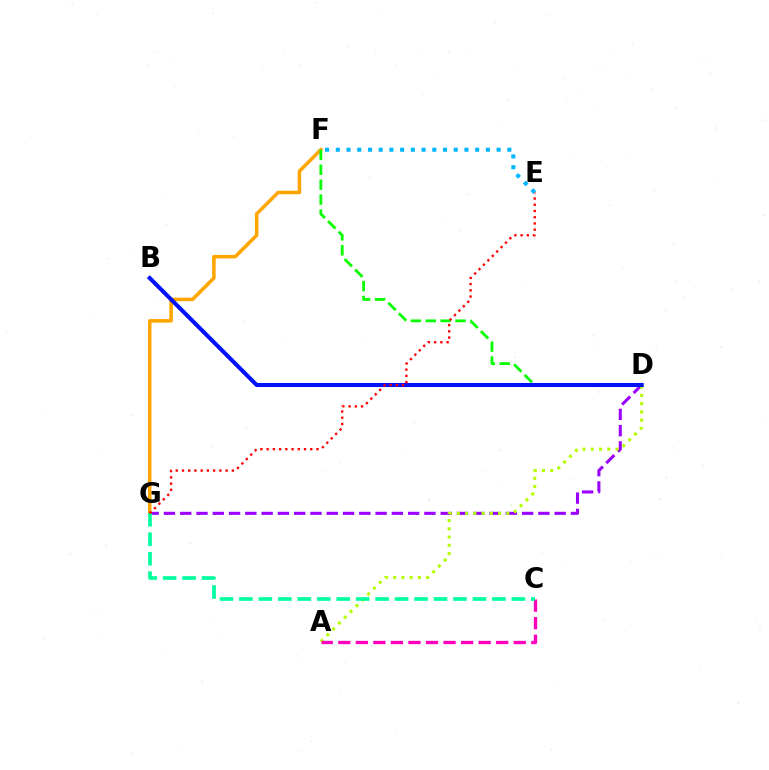{('F', 'G'): [{'color': '#ffa500', 'line_style': 'solid', 'thickness': 2.54}], ('D', 'G'): [{'color': '#9b00ff', 'line_style': 'dashed', 'thickness': 2.21}], ('D', 'F'): [{'color': '#08ff00', 'line_style': 'dashed', 'thickness': 2.02}], ('A', 'D'): [{'color': '#b3ff00', 'line_style': 'dotted', 'thickness': 2.24}], ('A', 'C'): [{'color': '#ff00bd', 'line_style': 'dashed', 'thickness': 2.38}], ('B', 'D'): [{'color': '#0010ff', 'line_style': 'solid', 'thickness': 2.92}], ('C', 'G'): [{'color': '#00ff9d', 'line_style': 'dashed', 'thickness': 2.64}], ('E', 'G'): [{'color': '#ff0000', 'line_style': 'dotted', 'thickness': 1.69}], ('E', 'F'): [{'color': '#00b5ff', 'line_style': 'dotted', 'thickness': 2.91}]}